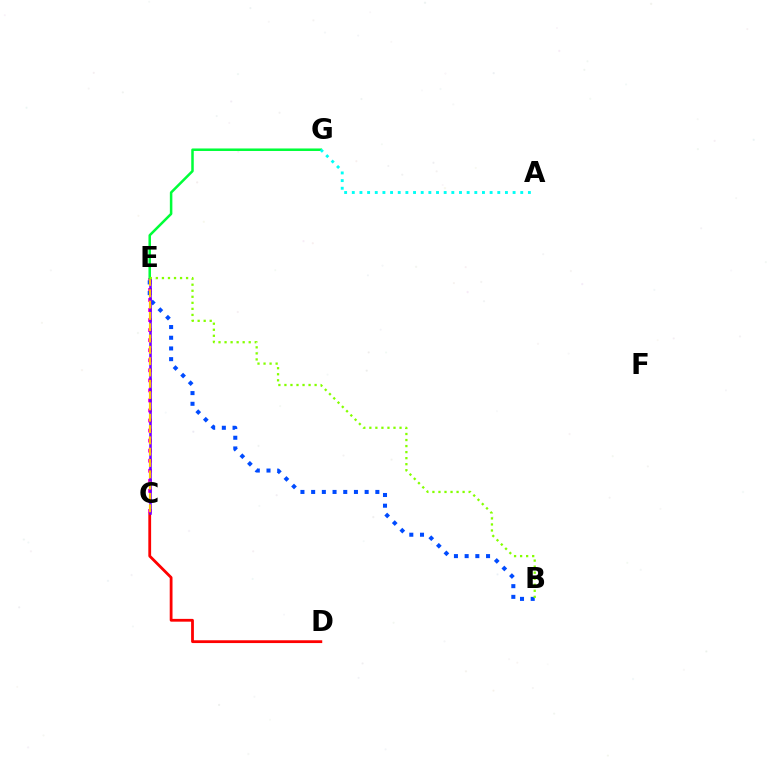{('C', 'D'): [{'color': '#ff0000', 'line_style': 'solid', 'thickness': 2.01}], ('C', 'E'): [{'color': '#ff00cf', 'line_style': 'dotted', 'thickness': 2.73}, {'color': '#7200ff', 'line_style': 'solid', 'thickness': 1.85}, {'color': '#ffbd00', 'line_style': 'dashed', 'thickness': 1.54}], ('B', 'E'): [{'color': '#004bff', 'line_style': 'dotted', 'thickness': 2.91}, {'color': '#84ff00', 'line_style': 'dotted', 'thickness': 1.64}], ('E', 'G'): [{'color': '#00ff39', 'line_style': 'solid', 'thickness': 1.81}], ('A', 'G'): [{'color': '#00fff6', 'line_style': 'dotted', 'thickness': 2.08}]}